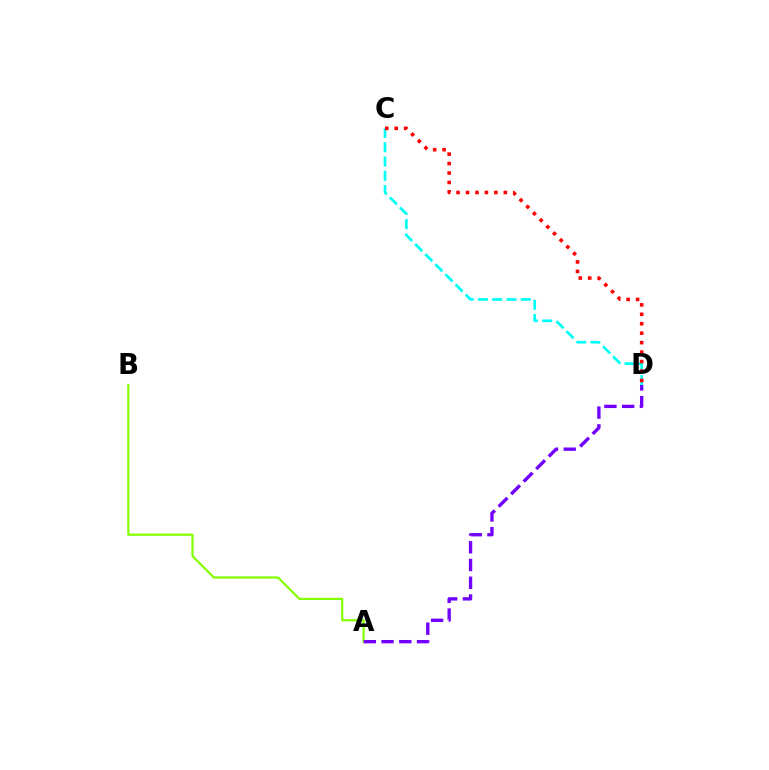{('C', 'D'): [{'color': '#00fff6', 'line_style': 'dashed', 'thickness': 1.94}, {'color': '#ff0000', 'line_style': 'dotted', 'thickness': 2.57}], ('A', 'B'): [{'color': '#84ff00', 'line_style': 'solid', 'thickness': 1.59}], ('A', 'D'): [{'color': '#7200ff', 'line_style': 'dashed', 'thickness': 2.41}]}